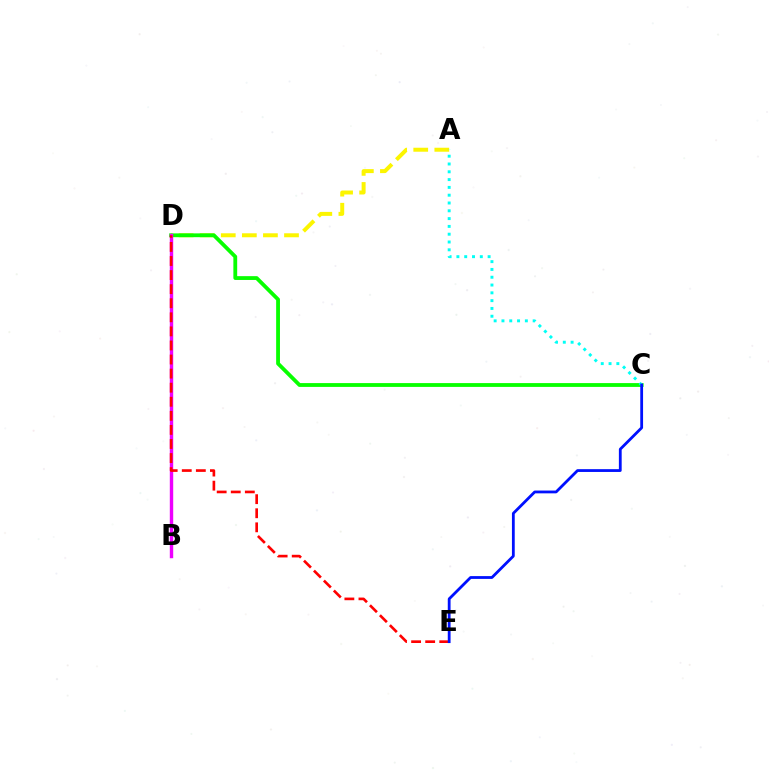{('A', 'D'): [{'color': '#fcf500', 'line_style': 'dashed', 'thickness': 2.86}], ('C', 'D'): [{'color': '#08ff00', 'line_style': 'solid', 'thickness': 2.74}], ('B', 'D'): [{'color': '#ee00ff', 'line_style': 'solid', 'thickness': 2.45}], ('A', 'C'): [{'color': '#00fff6', 'line_style': 'dotted', 'thickness': 2.12}], ('D', 'E'): [{'color': '#ff0000', 'line_style': 'dashed', 'thickness': 1.91}], ('C', 'E'): [{'color': '#0010ff', 'line_style': 'solid', 'thickness': 2.01}]}